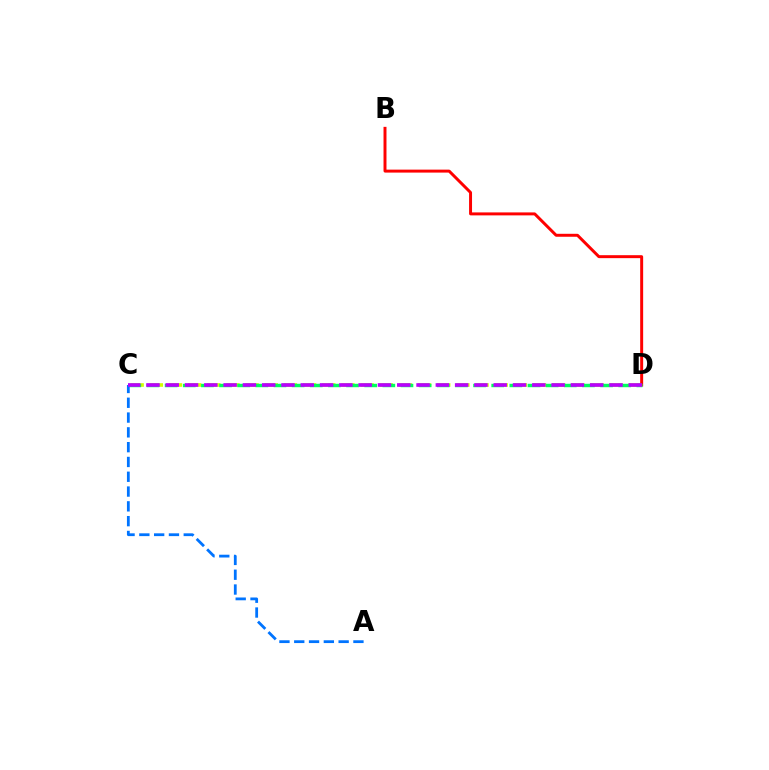{('C', 'D'): [{'color': '#d1ff00', 'line_style': 'dashed', 'thickness': 2.6}, {'color': '#00ff5c', 'line_style': 'dashed', 'thickness': 2.46}, {'color': '#b900ff', 'line_style': 'dashed', 'thickness': 2.62}], ('B', 'D'): [{'color': '#ff0000', 'line_style': 'solid', 'thickness': 2.13}], ('A', 'C'): [{'color': '#0074ff', 'line_style': 'dashed', 'thickness': 2.01}]}